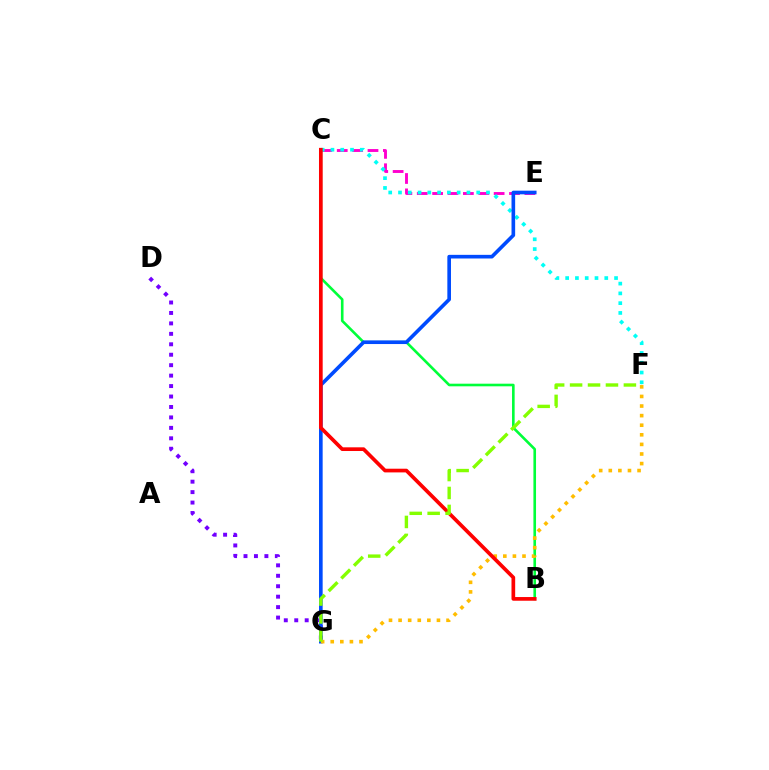{('B', 'C'): [{'color': '#00ff39', 'line_style': 'solid', 'thickness': 1.88}, {'color': '#ff0000', 'line_style': 'solid', 'thickness': 2.66}], ('C', 'E'): [{'color': '#ff00cf', 'line_style': 'dashed', 'thickness': 2.09}], ('D', 'G'): [{'color': '#7200ff', 'line_style': 'dotted', 'thickness': 2.84}], ('C', 'F'): [{'color': '#00fff6', 'line_style': 'dotted', 'thickness': 2.66}], ('E', 'G'): [{'color': '#004bff', 'line_style': 'solid', 'thickness': 2.62}], ('F', 'G'): [{'color': '#ffbd00', 'line_style': 'dotted', 'thickness': 2.61}, {'color': '#84ff00', 'line_style': 'dashed', 'thickness': 2.44}]}